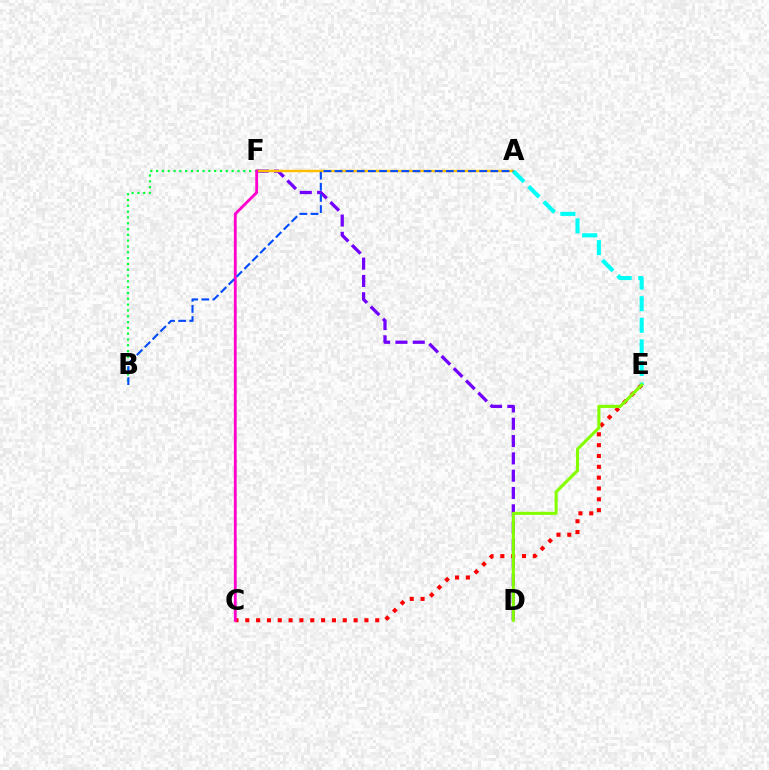{('D', 'F'): [{'color': '#7200ff', 'line_style': 'dashed', 'thickness': 2.35}], ('A', 'F'): [{'color': '#ffbd00', 'line_style': 'solid', 'thickness': 1.76}], ('C', 'E'): [{'color': '#ff0000', 'line_style': 'dotted', 'thickness': 2.94}], ('A', 'E'): [{'color': '#00fff6', 'line_style': 'dashed', 'thickness': 2.93}], ('B', 'F'): [{'color': '#00ff39', 'line_style': 'dotted', 'thickness': 1.58}], ('C', 'F'): [{'color': '#ff00cf', 'line_style': 'solid', 'thickness': 2.04}], ('D', 'E'): [{'color': '#84ff00', 'line_style': 'solid', 'thickness': 2.23}], ('A', 'B'): [{'color': '#004bff', 'line_style': 'dashed', 'thickness': 1.51}]}